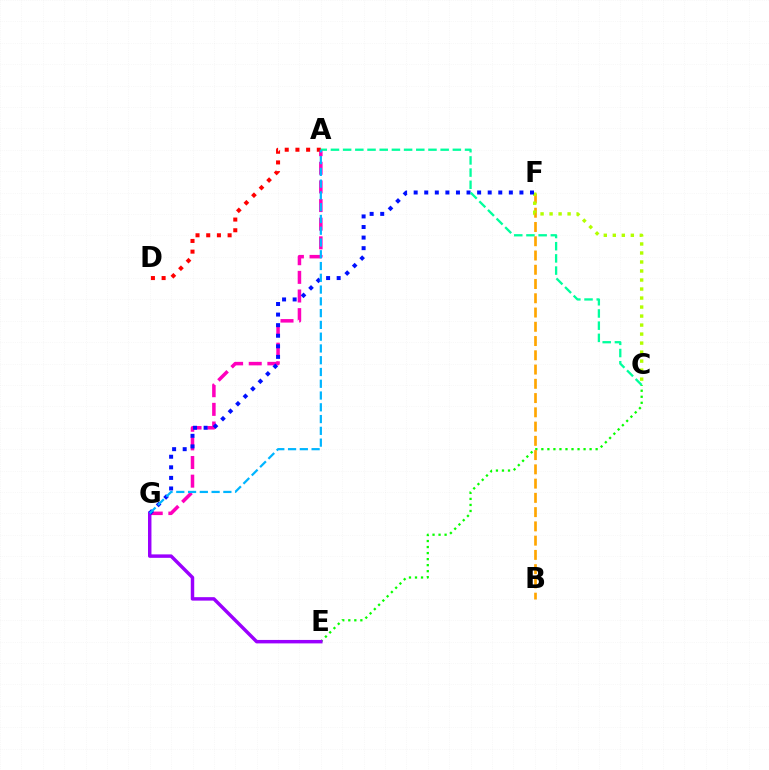{('C', 'E'): [{'color': '#08ff00', 'line_style': 'dotted', 'thickness': 1.64}], ('B', 'F'): [{'color': '#ffa500', 'line_style': 'dashed', 'thickness': 1.94}], ('A', 'G'): [{'color': '#ff00bd', 'line_style': 'dashed', 'thickness': 2.53}, {'color': '#00b5ff', 'line_style': 'dashed', 'thickness': 1.6}], ('E', 'G'): [{'color': '#9b00ff', 'line_style': 'solid', 'thickness': 2.49}], ('C', 'F'): [{'color': '#b3ff00', 'line_style': 'dotted', 'thickness': 2.45}], ('A', 'D'): [{'color': '#ff0000', 'line_style': 'dotted', 'thickness': 2.91}], ('F', 'G'): [{'color': '#0010ff', 'line_style': 'dotted', 'thickness': 2.87}], ('A', 'C'): [{'color': '#00ff9d', 'line_style': 'dashed', 'thickness': 1.66}]}